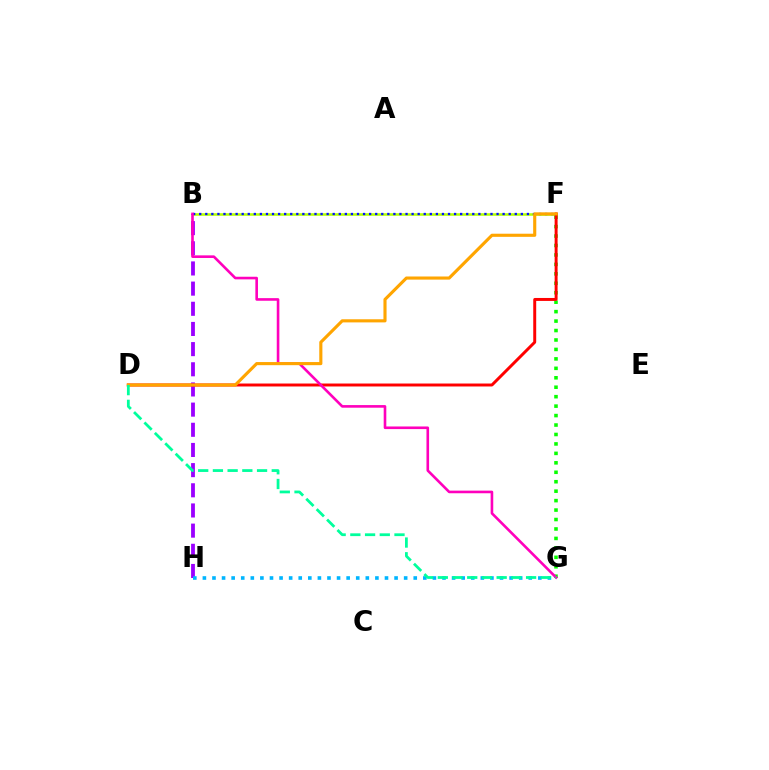{('B', 'F'): [{'color': '#b3ff00', 'line_style': 'solid', 'thickness': 1.85}, {'color': '#0010ff', 'line_style': 'dotted', 'thickness': 1.65}], ('F', 'G'): [{'color': '#08ff00', 'line_style': 'dotted', 'thickness': 2.57}], ('B', 'H'): [{'color': '#9b00ff', 'line_style': 'dashed', 'thickness': 2.74}], ('D', 'F'): [{'color': '#ff0000', 'line_style': 'solid', 'thickness': 2.13}, {'color': '#ffa500', 'line_style': 'solid', 'thickness': 2.25}], ('B', 'G'): [{'color': '#ff00bd', 'line_style': 'solid', 'thickness': 1.88}], ('G', 'H'): [{'color': '#00b5ff', 'line_style': 'dotted', 'thickness': 2.6}], ('D', 'G'): [{'color': '#00ff9d', 'line_style': 'dashed', 'thickness': 2.0}]}